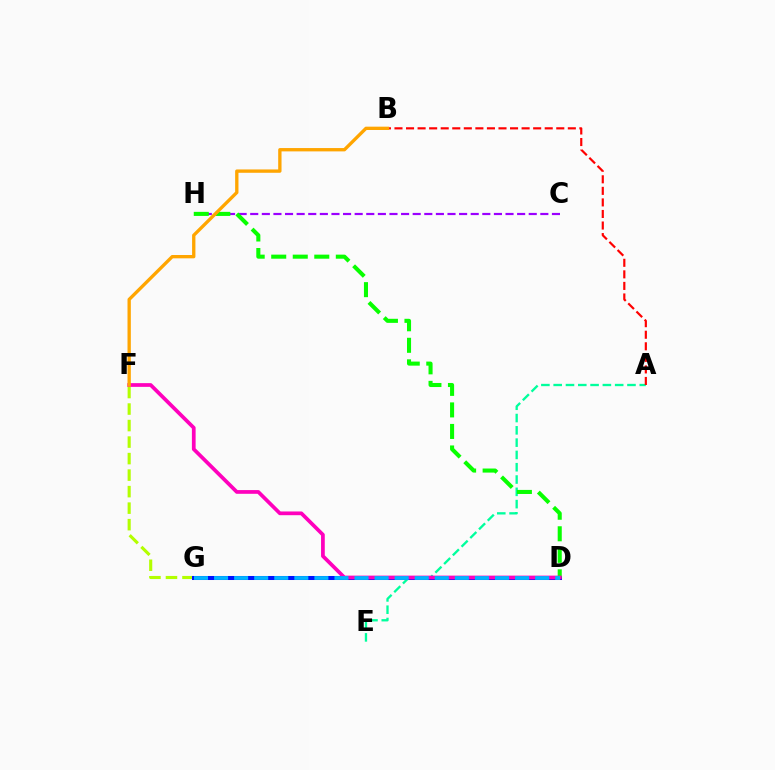{('C', 'H'): [{'color': '#9b00ff', 'line_style': 'dashed', 'thickness': 1.58}], ('A', 'E'): [{'color': '#00ff9d', 'line_style': 'dashed', 'thickness': 1.67}], ('A', 'B'): [{'color': '#ff0000', 'line_style': 'dashed', 'thickness': 1.57}], ('F', 'G'): [{'color': '#b3ff00', 'line_style': 'dashed', 'thickness': 2.24}], ('D', 'G'): [{'color': '#0010ff', 'line_style': 'solid', 'thickness': 2.89}, {'color': '#00b5ff', 'line_style': 'dashed', 'thickness': 2.73}], ('D', 'H'): [{'color': '#08ff00', 'line_style': 'dashed', 'thickness': 2.93}], ('D', 'F'): [{'color': '#ff00bd', 'line_style': 'solid', 'thickness': 2.68}], ('B', 'F'): [{'color': '#ffa500', 'line_style': 'solid', 'thickness': 2.4}]}